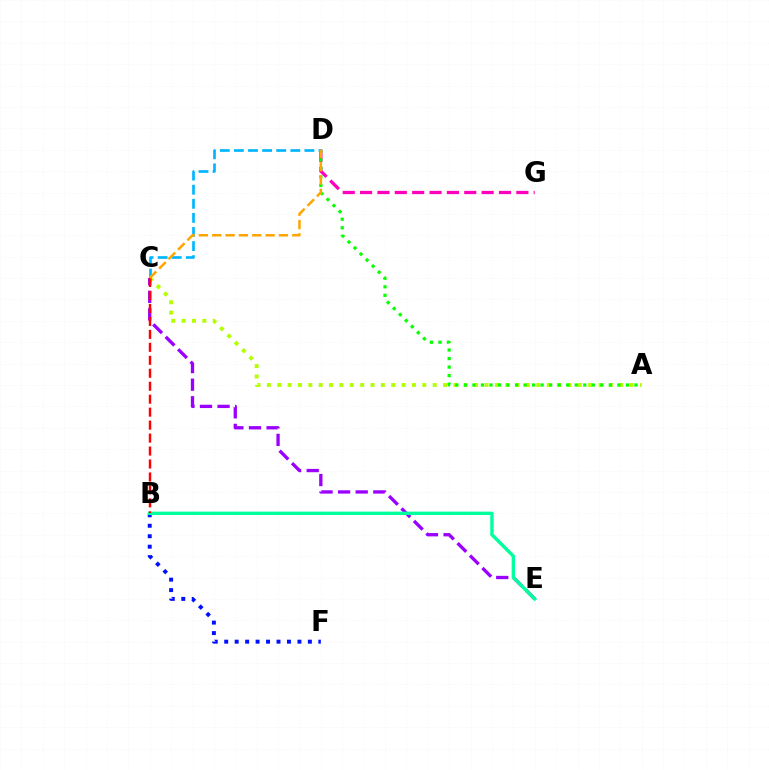{('A', 'C'): [{'color': '#b3ff00', 'line_style': 'dotted', 'thickness': 2.82}], ('C', 'D'): [{'color': '#00b5ff', 'line_style': 'dashed', 'thickness': 1.92}, {'color': '#ffa500', 'line_style': 'dashed', 'thickness': 1.81}], ('B', 'F'): [{'color': '#0010ff', 'line_style': 'dotted', 'thickness': 2.84}], ('C', 'E'): [{'color': '#9b00ff', 'line_style': 'dashed', 'thickness': 2.39}], ('D', 'G'): [{'color': '#ff00bd', 'line_style': 'dashed', 'thickness': 2.36}], ('A', 'D'): [{'color': '#08ff00', 'line_style': 'dotted', 'thickness': 2.32}], ('B', 'E'): [{'color': '#00ff9d', 'line_style': 'solid', 'thickness': 2.44}], ('B', 'C'): [{'color': '#ff0000', 'line_style': 'dashed', 'thickness': 1.76}]}